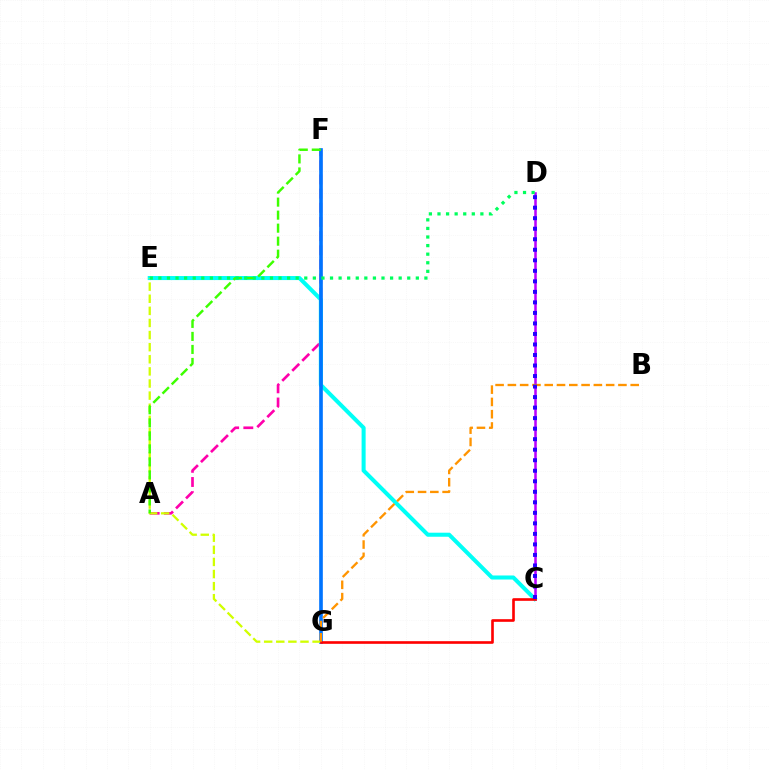{('C', 'D'): [{'color': '#b900ff', 'line_style': 'solid', 'thickness': 1.83}, {'color': '#2500ff', 'line_style': 'dotted', 'thickness': 2.86}], ('A', 'F'): [{'color': '#ff00ac', 'line_style': 'dashed', 'thickness': 1.92}, {'color': '#3dff00', 'line_style': 'dashed', 'thickness': 1.77}], ('C', 'E'): [{'color': '#00fff6', 'line_style': 'solid', 'thickness': 2.91}], ('F', 'G'): [{'color': '#0074ff', 'line_style': 'solid', 'thickness': 2.63}], ('E', 'G'): [{'color': '#d1ff00', 'line_style': 'dashed', 'thickness': 1.64}], ('C', 'G'): [{'color': '#ff0000', 'line_style': 'solid', 'thickness': 1.9}], ('B', 'G'): [{'color': '#ff9400', 'line_style': 'dashed', 'thickness': 1.67}], ('D', 'E'): [{'color': '#00ff5c', 'line_style': 'dotted', 'thickness': 2.33}]}